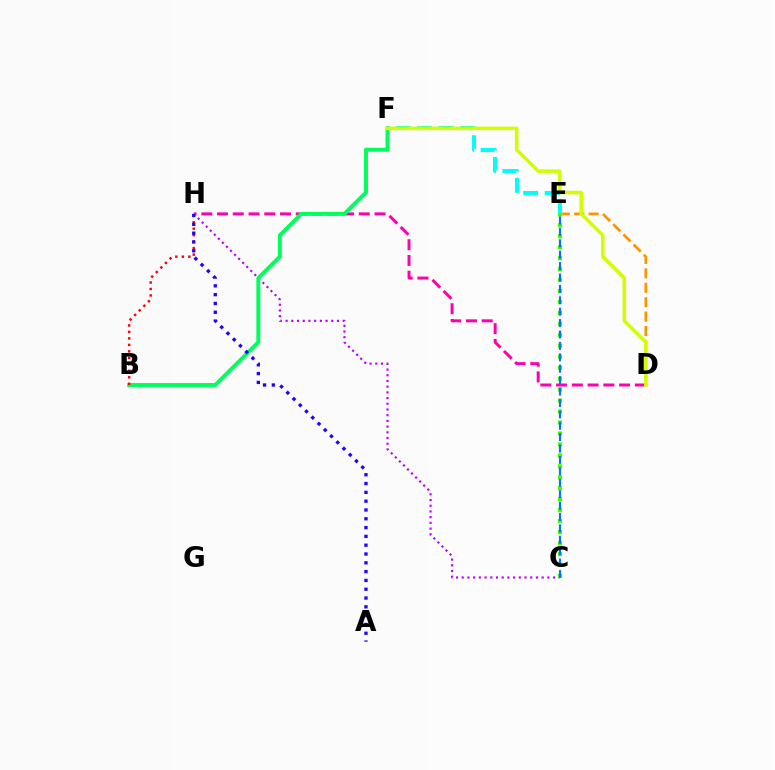{('D', 'E'): [{'color': '#ff9400', 'line_style': 'dashed', 'thickness': 1.96}], ('C', 'H'): [{'color': '#b900ff', 'line_style': 'dotted', 'thickness': 1.55}], ('E', 'F'): [{'color': '#00fff6', 'line_style': 'dashed', 'thickness': 2.91}], ('C', 'E'): [{'color': '#3dff00', 'line_style': 'dotted', 'thickness': 2.98}, {'color': '#0074ff', 'line_style': 'dashed', 'thickness': 1.55}], ('D', 'H'): [{'color': '#ff00ac', 'line_style': 'dashed', 'thickness': 2.14}], ('B', 'F'): [{'color': '#00ff5c', 'line_style': 'solid', 'thickness': 2.83}], ('D', 'F'): [{'color': '#d1ff00', 'line_style': 'solid', 'thickness': 2.55}], ('B', 'H'): [{'color': '#ff0000', 'line_style': 'dotted', 'thickness': 1.76}], ('A', 'H'): [{'color': '#2500ff', 'line_style': 'dotted', 'thickness': 2.39}]}